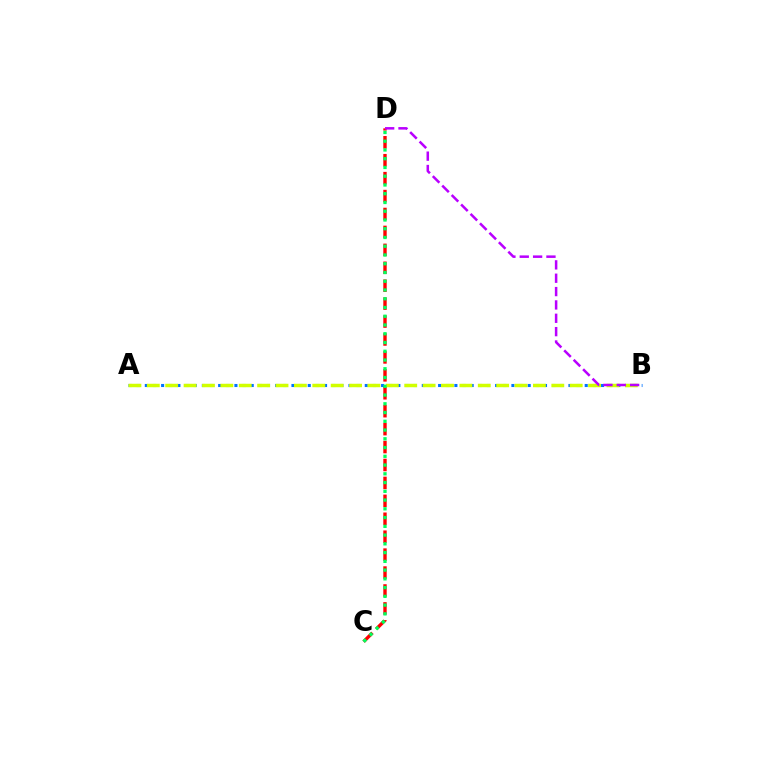{('A', 'B'): [{'color': '#0074ff', 'line_style': 'dotted', 'thickness': 2.21}, {'color': '#d1ff00', 'line_style': 'dashed', 'thickness': 2.5}], ('C', 'D'): [{'color': '#ff0000', 'line_style': 'dashed', 'thickness': 2.44}, {'color': '#00ff5c', 'line_style': 'dotted', 'thickness': 2.38}], ('B', 'D'): [{'color': '#b900ff', 'line_style': 'dashed', 'thickness': 1.81}]}